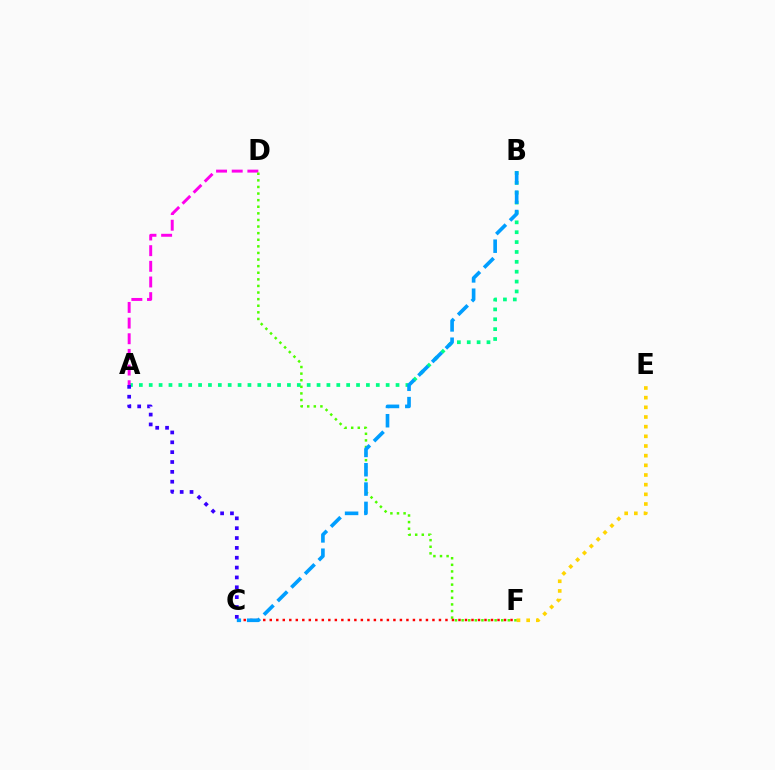{('A', 'B'): [{'color': '#00ff86', 'line_style': 'dotted', 'thickness': 2.68}], ('A', 'D'): [{'color': '#ff00ed', 'line_style': 'dashed', 'thickness': 2.13}], ('D', 'F'): [{'color': '#4fff00', 'line_style': 'dotted', 'thickness': 1.79}], ('C', 'F'): [{'color': '#ff0000', 'line_style': 'dotted', 'thickness': 1.77}], ('B', 'C'): [{'color': '#009eff', 'line_style': 'dashed', 'thickness': 2.63}], ('A', 'C'): [{'color': '#3700ff', 'line_style': 'dotted', 'thickness': 2.68}], ('E', 'F'): [{'color': '#ffd500', 'line_style': 'dotted', 'thickness': 2.63}]}